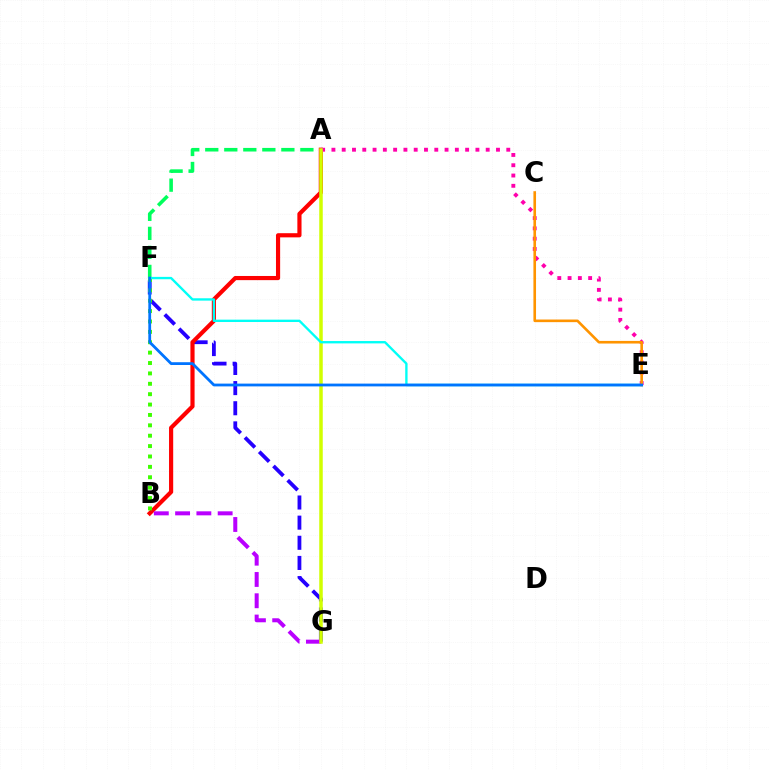{('F', 'G'): [{'color': '#2500ff', 'line_style': 'dashed', 'thickness': 2.74}], ('A', 'F'): [{'color': '#00ff5c', 'line_style': 'dashed', 'thickness': 2.58}], ('A', 'B'): [{'color': '#ff0000', 'line_style': 'solid', 'thickness': 3.0}], ('A', 'E'): [{'color': '#ff00ac', 'line_style': 'dotted', 'thickness': 2.79}], ('B', 'G'): [{'color': '#b900ff', 'line_style': 'dashed', 'thickness': 2.89}], ('A', 'G'): [{'color': '#d1ff00', 'line_style': 'solid', 'thickness': 2.52}], ('B', 'F'): [{'color': '#3dff00', 'line_style': 'dotted', 'thickness': 2.82}], ('E', 'F'): [{'color': '#00fff6', 'line_style': 'solid', 'thickness': 1.69}, {'color': '#0074ff', 'line_style': 'solid', 'thickness': 2.01}], ('C', 'E'): [{'color': '#ff9400', 'line_style': 'solid', 'thickness': 1.88}]}